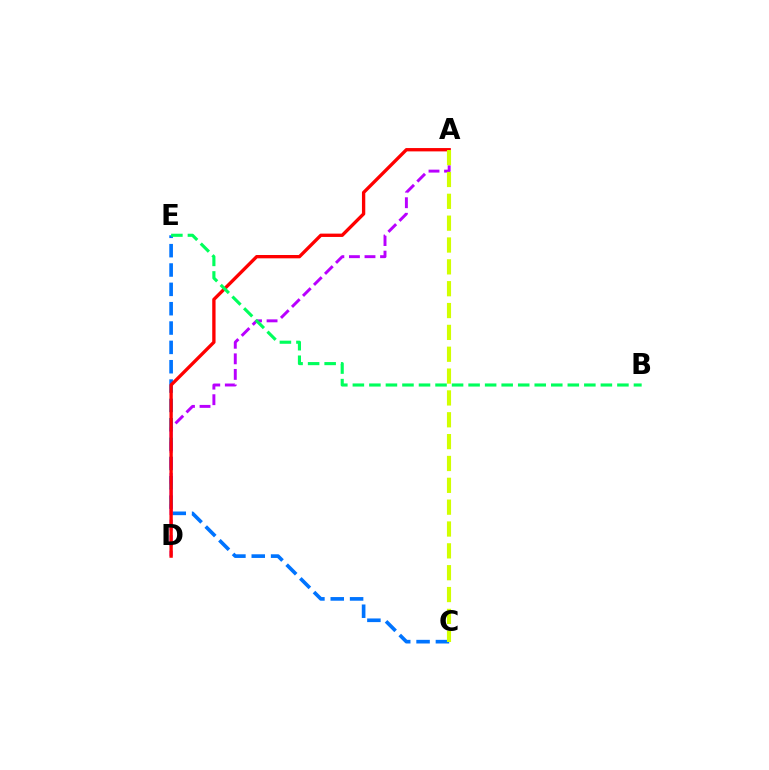{('C', 'E'): [{'color': '#0074ff', 'line_style': 'dashed', 'thickness': 2.63}], ('A', 'D'): [{'color': '#b900ff', 'line_style': 'dashed', 'thickness': 2.11}, {'color': '#ff0000', 'line_style': 'solid', 'thickness': 2.4}], ('B', 'E'): [{'color': '#00ff5c', 'line_style': 'dashed', 'thickness': 2.25}], ('A', 'C'): [{'color': '#d1ff00', 'line_style': 'dashed', 'thickness': 2.97}]}